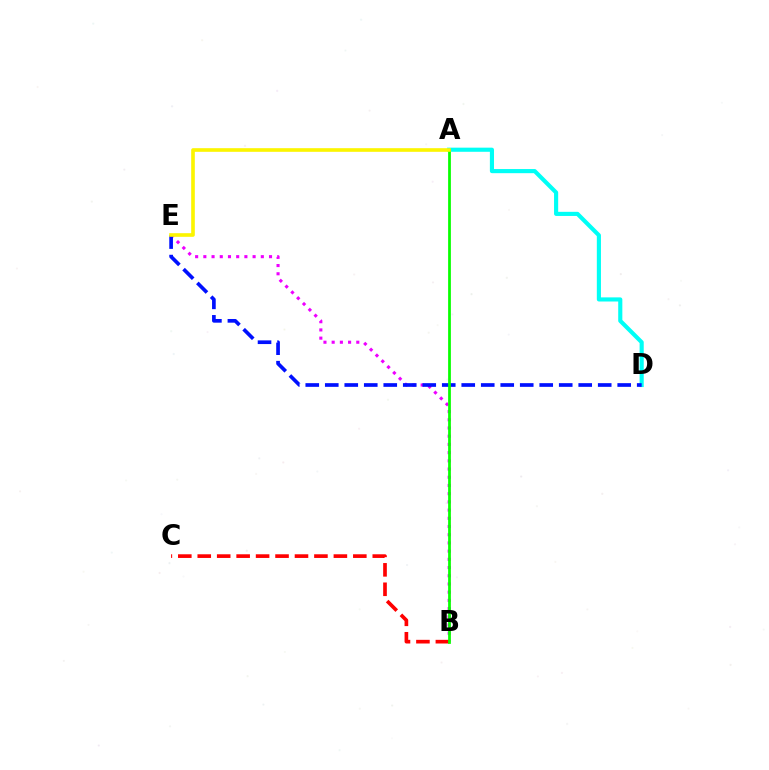{('B', 'E'): [{'color': '#ee00ff', 'line_style': 'dotted', 'thickness': 2.23}], ('A', 'D'): [{'color': '#00fff6', 'line_style': 'solid', 'thickness': 2.97}], ('B', 'C'): [{'color': '#ff0000', 'line_style': 'dashed', 'thickness': 2.64}], ('D', 'E'): [{'color': '#0010ff', 'line_style': 'dashed', 'thickness': 2.65}], ('A', 'B'): [{'color': '#08ff00', 'line_style': 'solid', 'thickness': 1.99}], ('A', 'E'): [{'color': '#fcf500', 'line_style': 'solid', 'thickness': 2.62}]}